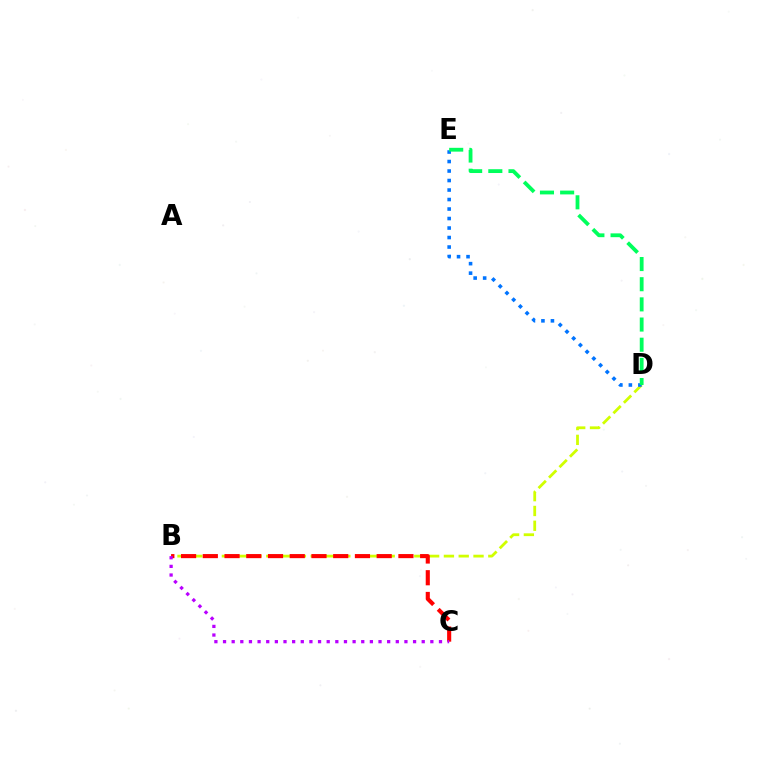{('B', 'D'): [{'color': '#d1ff00', 'line_style': 'dashed', 'thickness': 2.01}], ('B', 'C'): [{'color': '#ff0000', 'line_style': 'dashed', 'thickness': 2.95}, {'color': '#b900ff', 'line_style': 'dotted', 'thickness': 2.35}], ('D', 'E'): [{'color': '#0074ff', 'line_style': 'dotted', 'thickness': 2.58}, {'color': '#00ff5c', 'line_style': 'dashed', 'thickness': 2.74}]}